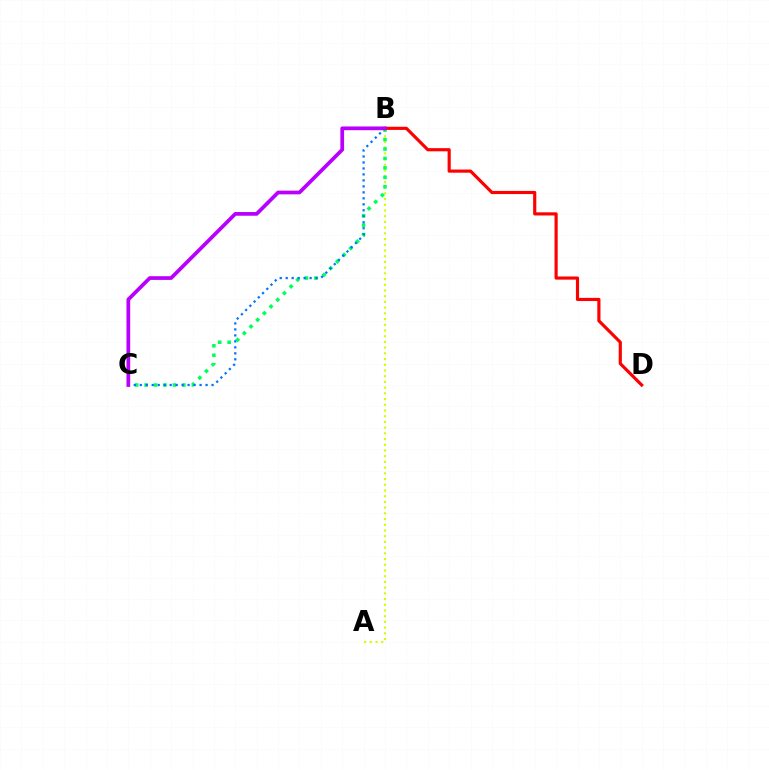{('A', 'B'): [{'color': '#d1ff00', 'line_style': 'dotted', 'thickness': 1.55}], ('B', 'C'): [{'color': '#00ff5c', 'line_style': 'dotted', 'thickness': 2.57}, {'color': '#0074ff', 'line_style': 'dotted', 'thickness': 1.62}, {'color': '#b900ff', 'line_style': 'solid', 'thickness': 2.68}], ('B', 'D'): [{'color': '#ff0000', 'line_style': 'solid', 'thickness': 2.27}]}